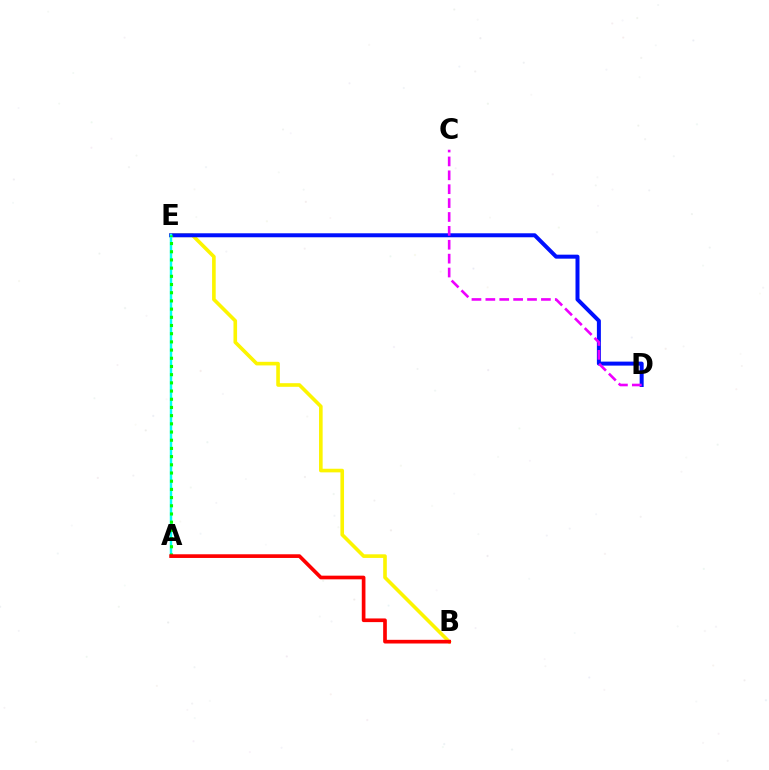{('B', 'E'): [{'color': '#fcf500', 'line_style': 'solid', 'thickness': 2.6}], ('D', 'E'): [{'color': '#0010ff', 'line_style': 'solid', 'thickness': 2.88}], ('A', 'E'): [{'color': '#00fff6', 'line_style': 'solid', 'thickness': 1.77}, {'color': '#08ff00', 'line_style': 'dotted', 'thickness': 2.23}], ('A', 'B'): [{'color': '#ff0000', 'line_style': 'solid', 'thickness': 2.64}], ('C', 'D'): [{'color': '#ee00ff', 'line_style': 'dashed', 'thickness': 1.89}]}